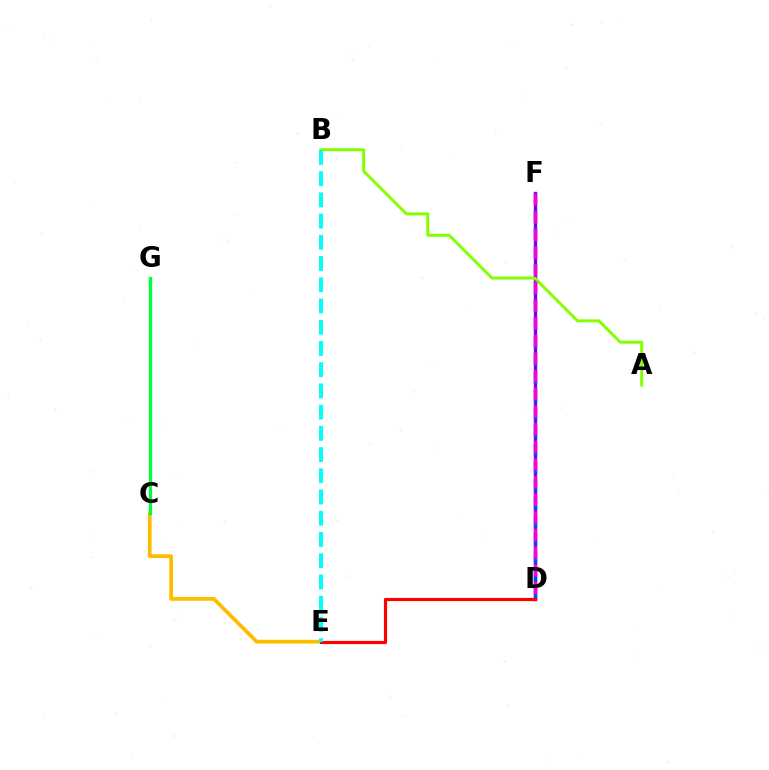{('C', 'E'): [{'color': '#ffbd00', 'line_style': 'solid', 'thickness': 2.73}], ('D', 'F'): [{'color': '#7200ff', 'line_style': 'solid', 'thickness': 2.42}, {'color': '#004bff', 'line_style': 'dashed', 'thickness': 2.44}, {'color': '#ff00cf', 'line_style': 'dashed', 'thickness': 2.4}], ('C', 'G'): [{'color': '#00ff39', 'line_style': 'solid', 'thickness': 2.37}], ('A', 'B'): [{'color': '#84ff00', 'line_style': 'solid', 'thickness': 2.14}], ('D', 'E'): [{'color': '#ff0000', 'line_style': 'solid', 'thickness': 2.29}], ('B', 'E'): [{'color': '#00fff6', 'line_style': 'dashed', 'thickness': 2.88}]}